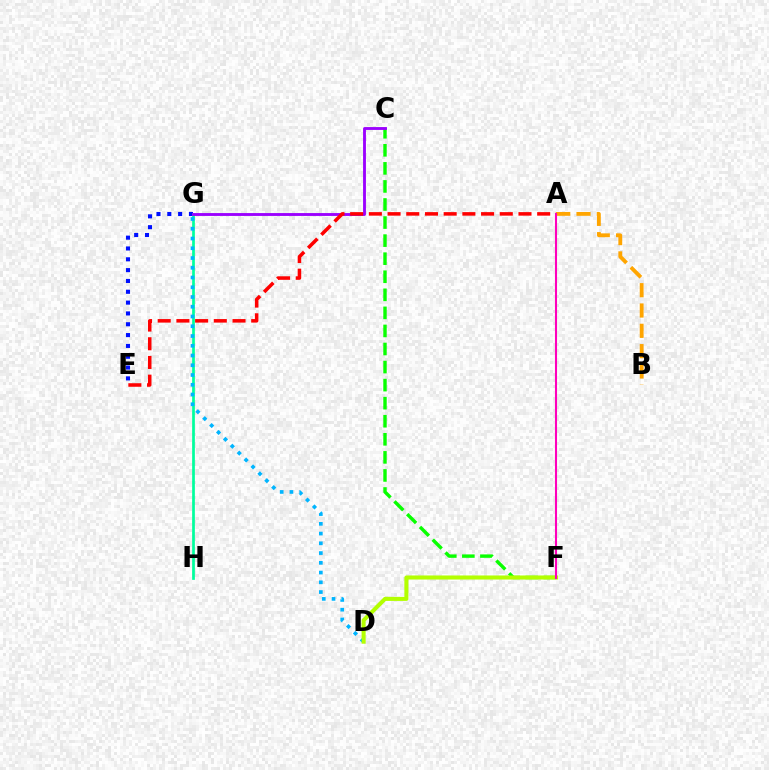{('C', 'F'): [{'color': '#08ff00', 'line_style': 'dashed', 'thickness': 2.45}], ('E', 'G'): [{'color': '#0010ff', 'line_style': 'dotted', 'thickness': 2.94}], ('G', 'H'): [{'color': '#00ff9d', 'line_style': 'solid', 'thickness': 1.95}], ('C', 'G'): [{'color': '#9b00ff', 'line_style': 'solid', 'thickness': 2.06}], ('A', 'B'): [{'color': '#ffa500', 'line_style': 'dashed', 'thickness': 2.76}], ('A', 'E'): [{'color': '#ff0000', 'line_style': 'dashed', 'thickness': 2.54}], ('D', 'G'): [{'color': '#00b5ff', 'line_style': 'dotted', 'thickness': 2.65}], ('D', 'F'): [{'color': '#b3ff00', 'line_style': 'solid', 'thickness': 2.92}], ('A', 'F'): [{'color': '#ff00bd', 'line_style': 'solid', 'thickness': 1.5}]}